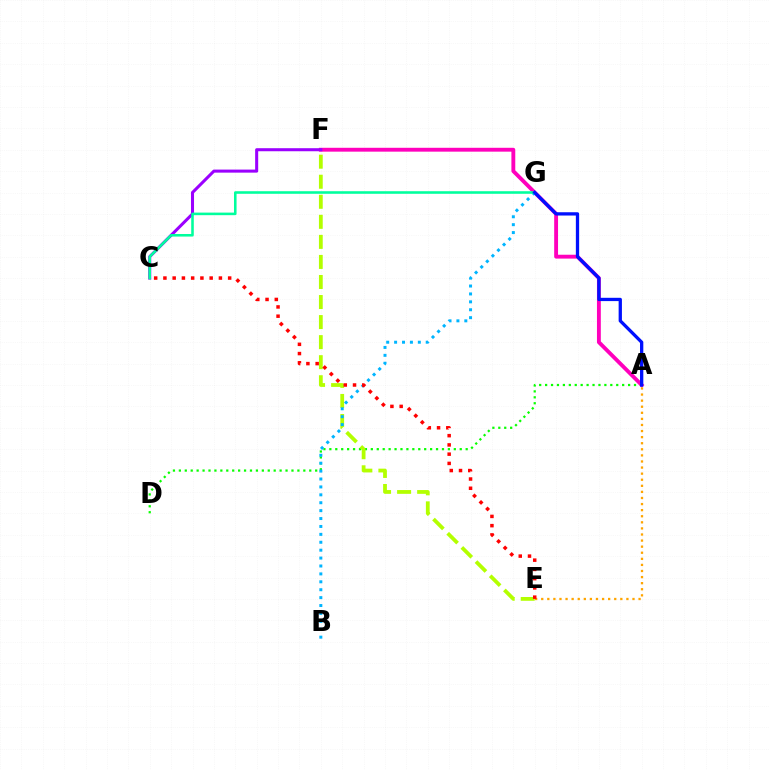{('A', 'D'): [{'color': '#08ff00', 'line_style': 'dotted', 'thickness': 1.61}], ('A', 'F'): [{'color': '#ff00bd', 'line_style': 'solid', 'thickness': 2.78}], ('A', 'E'): [{'color': '#ffa500', 'line_style': 'dotted', 'thickness': 1.65}], ('E', 'F'): [{'color': '#b3ff00', 'line_style': 'dashed', 'thickness': 2.72}], ('C', 'F'): [{'color': '#9b00ff', 'line_style': 'solid', 'thickness': 2.19}], ('B', 'G'): [{'color': '#00b5ff', 'line_style': 'dotted', 'thickness': 2.15}], ('C', 'E'): [{'color': '#ff0000', 'line_style': 'dotted', 'thickness': 2.51}], ('C', 'G'): [{'color': '#00ff9d', 'line_style': 'solid', 'thickness': 1.85}], ('A', 'G'): [{'color': '#0010ff', 'line_style': 'solid', 'thickness': 2.37}]}